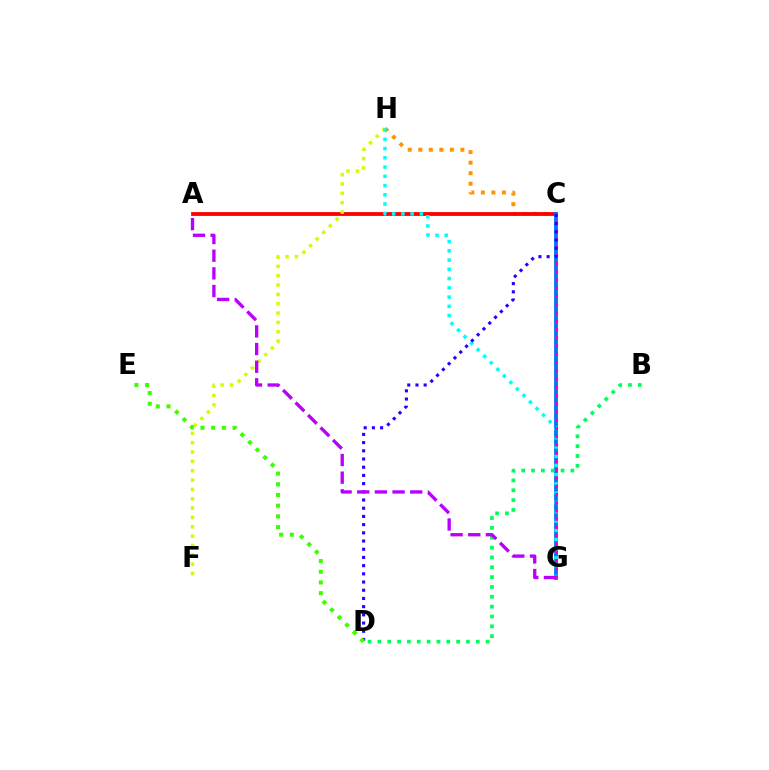{('C', 'H'): [{'color': '#ff9400', 'line_style': 'dotted', 'thickness': 2.86}], ('A', 'C'): [{'color': '#ff0000', 'line_style': 'solid', 'thickness': 2.75}], ('F', 'H'): [{'color': '#d1ff00', 'line_style': 'dotted', 'thickness': 2.54}], ('C', 'G'): [{'color': '#0074ff', 'line_style': 'solid', 'thickness': 2.75}, {'color': '#ff00ac', 'line_style': 'dotted', 'thickness': 2.24}], ('G', 'H'): [{'color': '#00fff6', 'line_style': 'dotted', 'thickness': 2.51}], ('C', 'D'): [{'color': '#2500ff', 'line_style': 'dotted', 'thickness': 2.23}], ('B', 'D'): [{'color': '#00ff5c', 'line_style': 'dotted', 'thickness': 2.67}], ('A', 'G'): [{'color': '#b900ff', 'line_style': 'dashed', 'thickness': 2.4}], ('D', 'E'): [{'color': '#3dff00', 'line_style': 'dotted', 'thickness': 2.91}]}